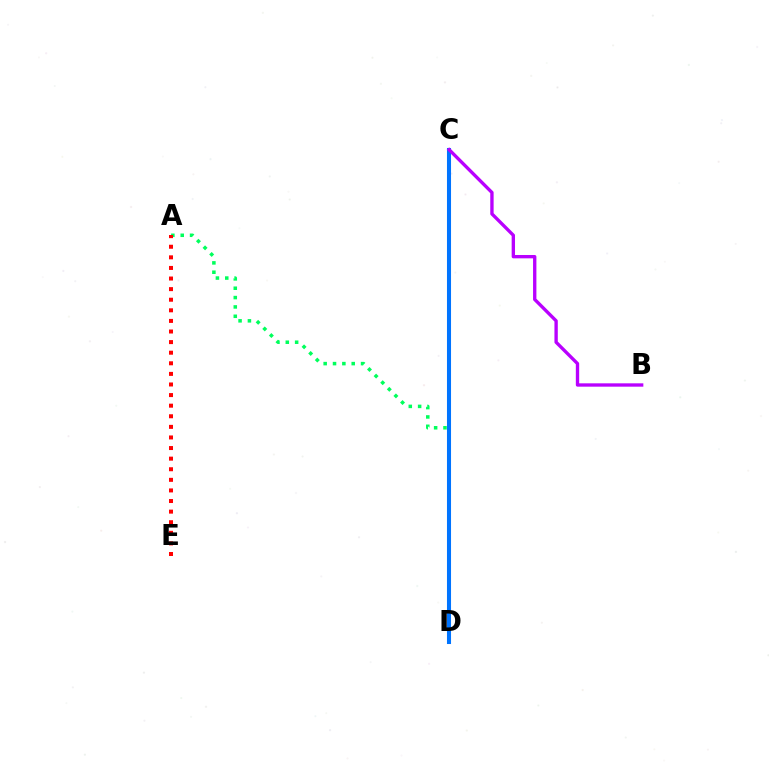{('C', 'D'): [{'color': '#d1ff00', 'line_style': 'solid', 'thickness': 1.63}, {'color': '#0074ff', 'line_style': 'solid', 'thickness': 2.92}], ('A', 'D'): [{'color': '#00ff5c', 'line_style': 'dotted', 'thickness': 2.54}], ('B', 'C'): [{'color': '#b900ff', 'line_style': 'solid', 'thickness': 2.41}], ('A', 'E'): [{'color': '#ff0000', 'line_style': 'dotted', 'thickness': 2.88}]}